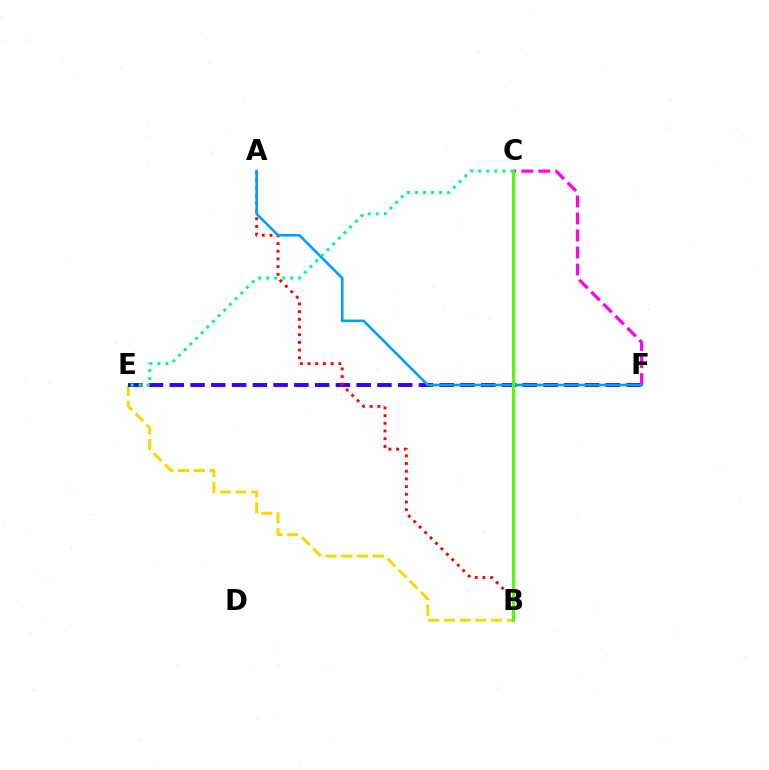{('B', 'E'): [{'color': '#ffd500', 'line_style': 'dashed', 'thickness': 2.14}], ('E', 'F'): [{'color': '#3700ff', 'line_style': 'dashed', 'thickness': 2.82}], ('C', 'F'): [{'color': '#ff00ed', 'line_style': 'dashed', 'thickness': 2.31}], ('A', 'B'): [{'color': '#ff0000', 'line_style': 'dotted', 'thickness': 2.09}], ('A', 'F'): [{'color': '#009eff', 'line_style': 'solid', 'thickness': 1.87}], ('B', 'C'): [{'color': '#4fff00', 'line_style': 'solid', 'thickness': 2.18}], ('C', 'E'): [{'color': '#00ff86', 'line_style': 'dotted', 'thickness': 2.18}]}